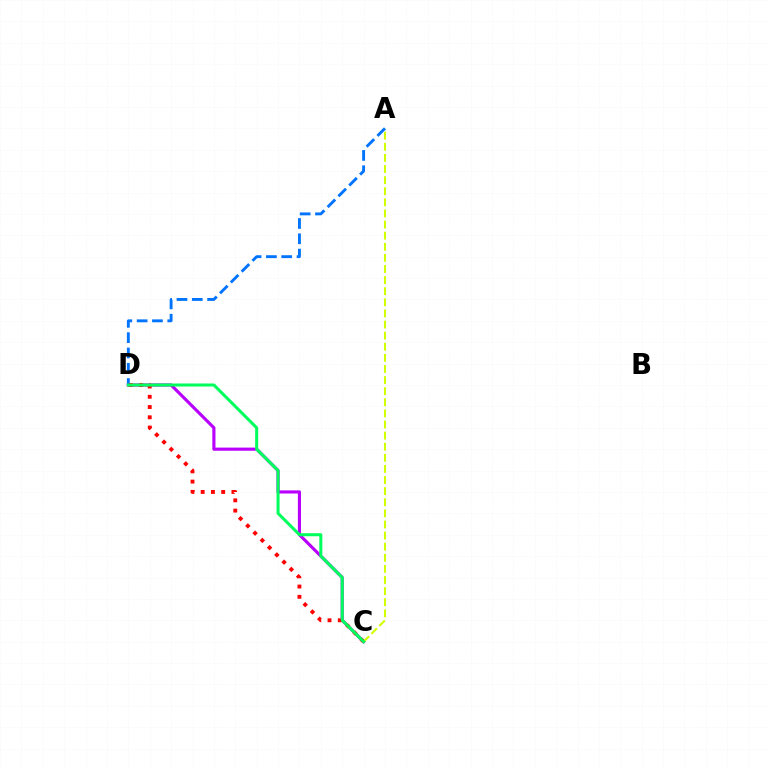{('C', 'D'): [{'color': '#b900ff', 'line_style': 'solid', 'thickness': 2.26}, {'color': '#ff0000', 'line_style': 'dotted', 'thickness': 2.79}, {'color': '#00ff5c', 'line_style': 'solid', 'thickness': 2.18}], ('A', 'D'): [{'color': '#0074ff', 'line_style': 'dashed', 'thickness': 2.08}], ('A', 'C'): [{'color': '#d1ff00', 'line_style': 'dashed', 'thickness': 1.51}]}